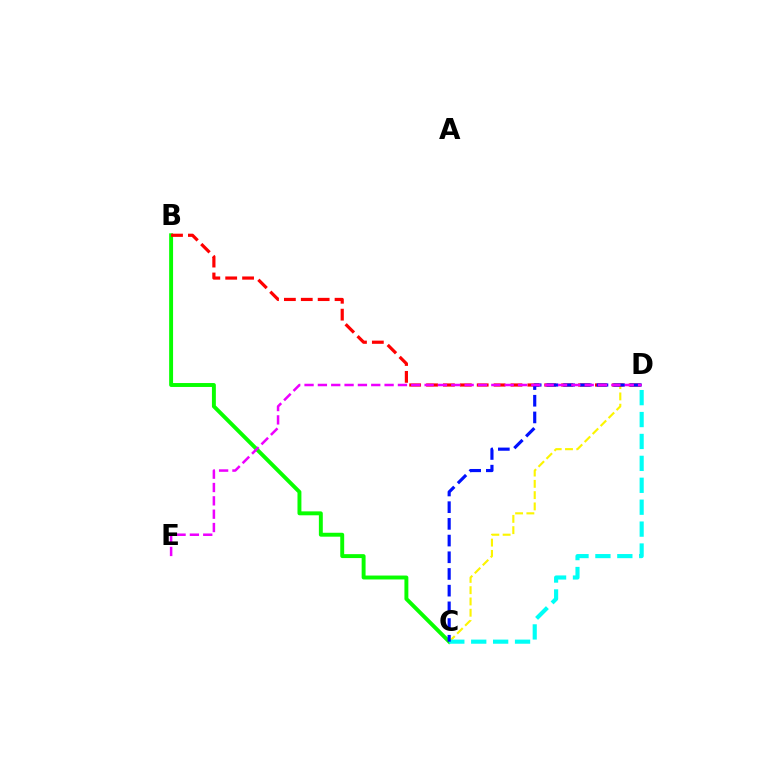{('C', 'D'): [{'color': '#fcf500', 'line_style': 'dashed', 'thickness': 1.53}, {'color': '#00fff6', 'line_style': 'dashed', 'thickness': 2.98}, {'color': '#0010ff', 'line_style': 'dashed', 'thickness': 2.27}], ('B', 'C'): [{'color': '#08ff00', 'line_style': 'solid', 'thickness': 2.82}], ('B', 'D'): [{'color': '#ff0000', 'line_style': 'dashed', 'thickness': 2.29}], ('D', 'E'): [{'color': '#ee00ff', 'line_style': 'dashed', 'thickness': 1.81}]}